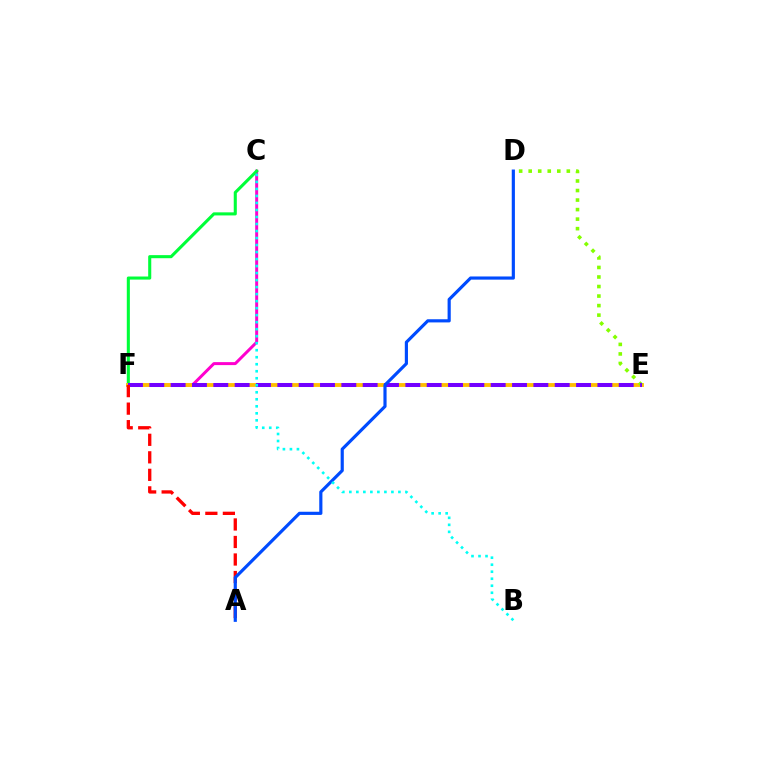{('C', 'F'): [{'color': '#ff00cf', 'line_style': 'solid', 'thickness': 2.15}, {'color': '#00ff39', 'line_style': 'solid', 'thickness': 2.22}], ('E', 'F'): [{'color': '#ffbd00', 'line_style': 'solid', 'thickness': 2.77}, {'color': '#7200ff', 'line_style': 'dashed', 'thickness': 2.9}], ('D', 'E'): [{'color': '#84ff00', 'line_style': 'dotted', 'thickness': 2.59}], ('A', 'F'): [{'color': '#ff0000', 'line_style': 'dashed', 'thickness': 2.38}], ('A', 'D'): [{'color': '#004bff', 'line_style': 'solid', 'thickness': 2.28}], ('B', 'C'): [{'color': '#00fff6', 'line_style': 'dotted', 'thickness': 1.91}]}